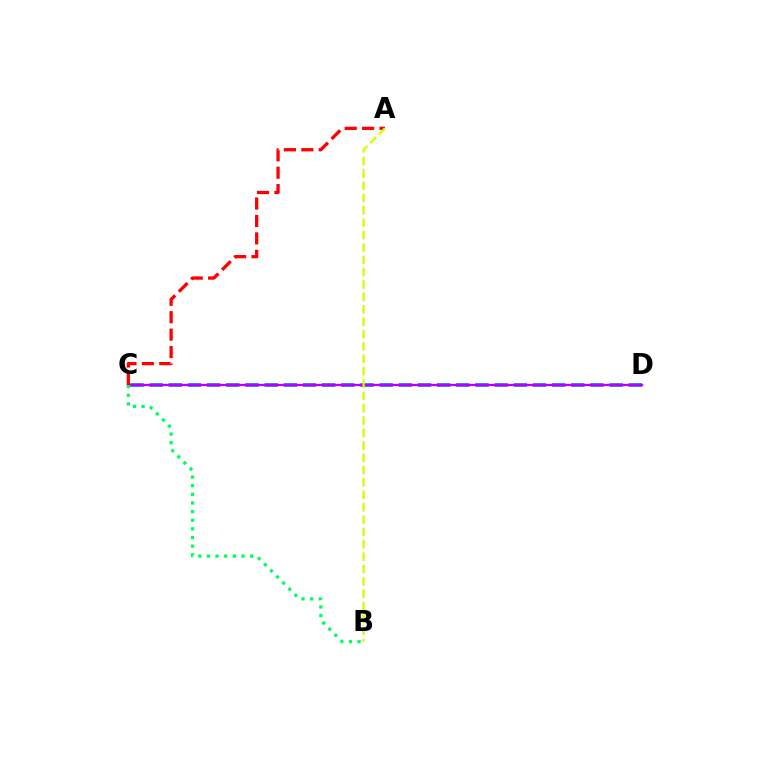{('C', 'D'): [{'color': '#0074ff', 'line_style': 'dashed', 'thickness': 2.6}, {'color': '#b900ff', 'line_style': 'solid', 'thickness': 1.66}], ('A', 'C'): [{'color': '#ff0000', 'line_style': 'dashed', 'thickness': 2.37}], ('B', 'C'): [{'color': '#00ff5c', 'line_style': 'dotted', 'thickness': 2.35}], ('A', 'B'): [{'color': '#d1ff00', 'line_style': 'dashed', 'thickness': 1.68}]}